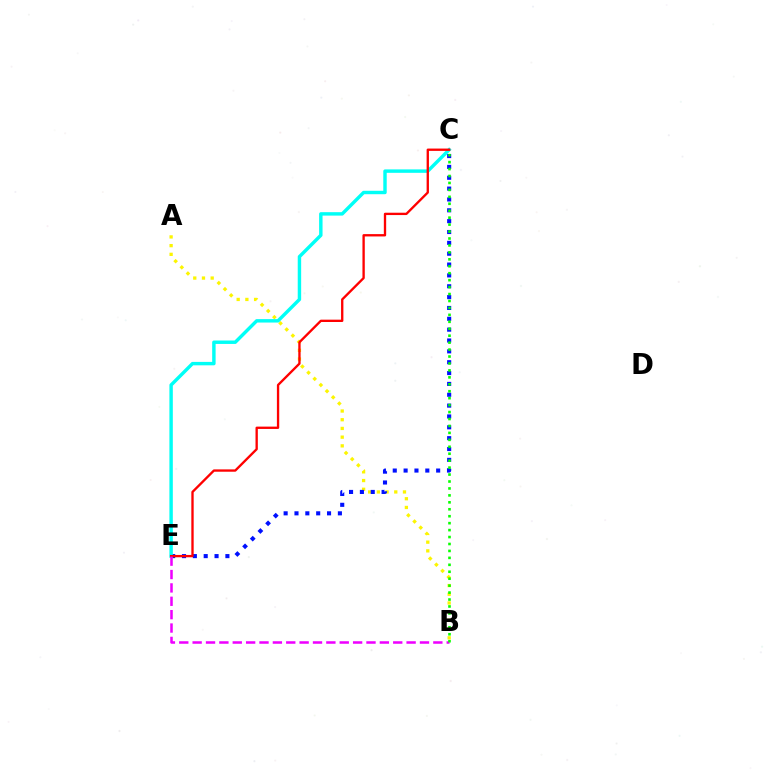{('A', 'B'): [{'color': '#fcf500', 'line_style': 'dotted', 'thickness': 2.37}], ('C', 'E'): [{'color': '#0010ff', 'line_style': 'dotted', 'thickness': 2.95}, {'color': '#00fff6', 'line_style': 'solid', 'thickness': 2.47}, {'color': '#ff0000', 'line_style': 'solid', 'thickness': 1.68}], ('B', 'E'): [{'color': '#ee00ff', 'line_style': 'dashed', 'thickness': 1.82}], ('B', 'C'): [{'color': '#08ff00', 'line_style': 'dotted', 'thickness': 1.89}]}